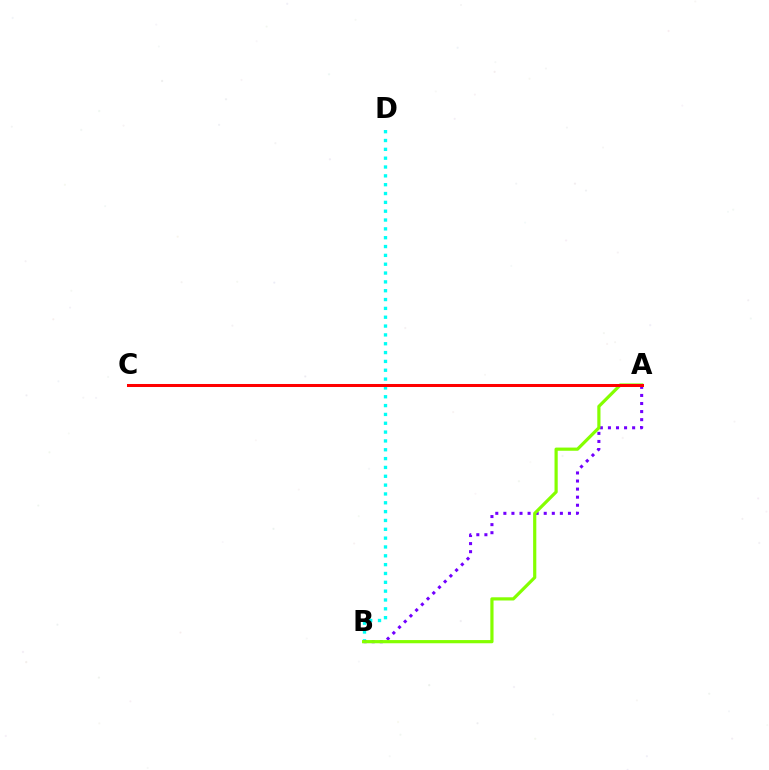{('B', 'D'): [{'color': '#00fff6', 'line_style': 'dotted', 'thickness': 2.4}], ('A', 'B'): [{'color': '#7200ff', 'line_style': 'dotted', 'thickness': 2.19}, {'color': '#84ff00', 'line_style': 'solid', 'thickness': 2.3}], ('A', 'C'): [{'color': '#ff0000', 'line_style': 'solid', 'thickness': 2.18}]}